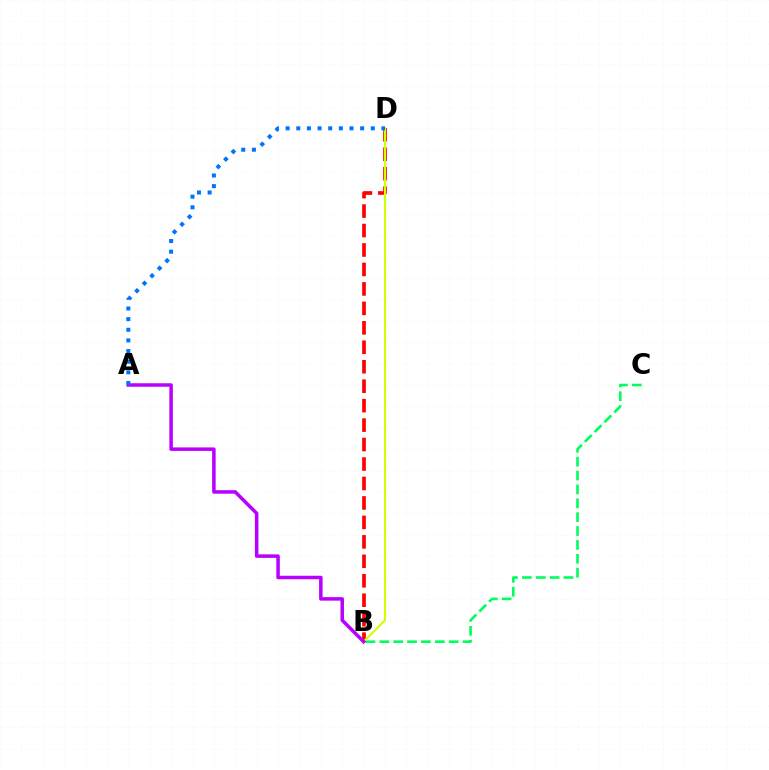{('B', 'C'): [{'color': '#00ff5c', 'line_style': 'dashed', 'thickness': 1.88}], ('B', 'D'): [{'color': '#ff0000', 'line_style': 'dashed', 'thickness': 2.64}, {'color': '#d1ff00', 'line_style': 'solid', 'thickness': 1.5}], ('A', 'B'): [{'color': '#b900ff', 'line_style': 'solid', 'thickness': 2.52}], ('A', 'D'): [{'color': '#0074ff', 'line_style': 'dotted', 'thickness': 2.89}]}